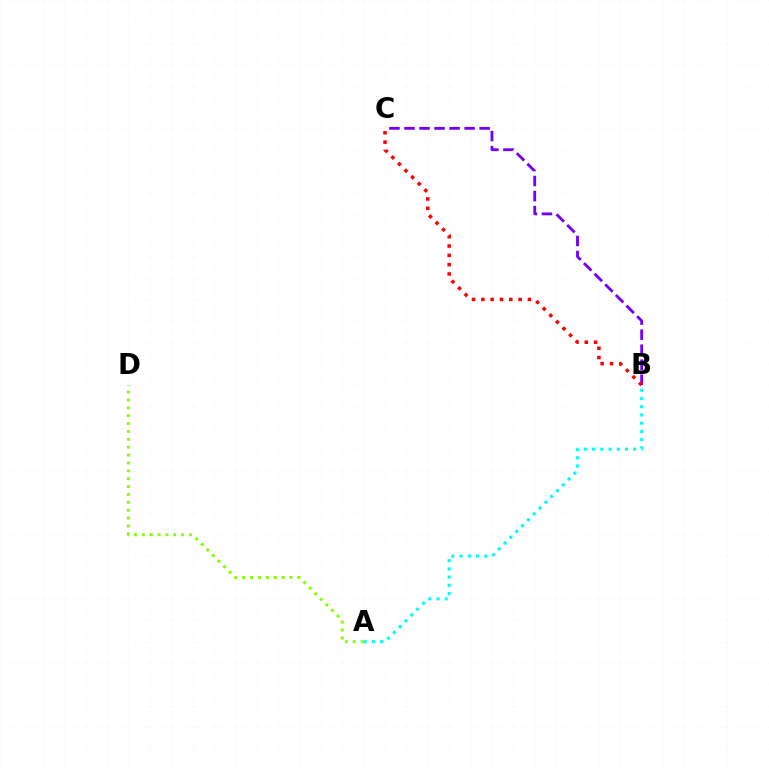{('A', 'D'): [{'color': '#84ff00', 'line_style': 'dotted', 'thickness': 2.14}], ('A', 'B'): [{'color': '#00fff6', 'line_style': 'dotted', 'thickness': 2.24}], ('B', 'C'): [{'color': '#7200ff', 'line_style': 'dashed', 'thickness': 2.04}, {'color': '#ff0000', 'line_style': 'dotted', 'thickness': 2.53}]}